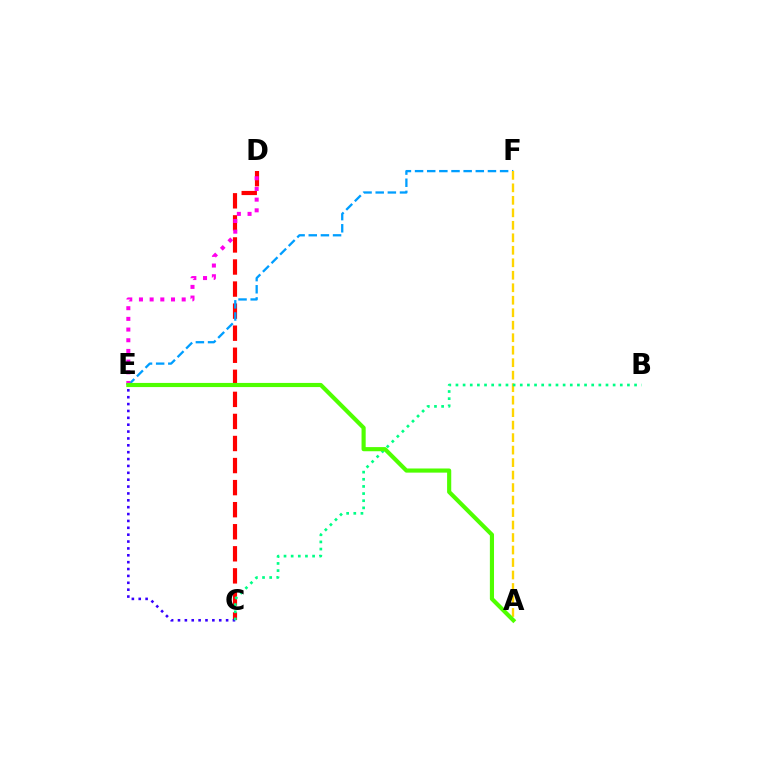{('C', 'D'): [{'color': '#ff0000', 'line_style': 'dashed', 'thickness': 3.0}], ('E', 'F'): [{'color': '#009eff', 'line_style': 'dashed', 'thickness': 1.65}], ('A', 'F'): [{'color': '#ffd500', 'line_style': 'dashed', 'thickness': 1.7}], ('C', 'E'): [{'color': '#3700ff', 'line_style': 'dotted', 'thickness': 1.87}], ('B', 'C'): [{'color': '#00ff86', 'line_style': 'dotted', 'thickness': 1.94}], ('D', 'E'): [{'color': '#ff00ed', 'line_style': 'dotted', 'thickness': 2.9}], ('A', 'E'): [{'color': '#4fff00', 'line_style': 'solid', 'thickness': 2.98}]}